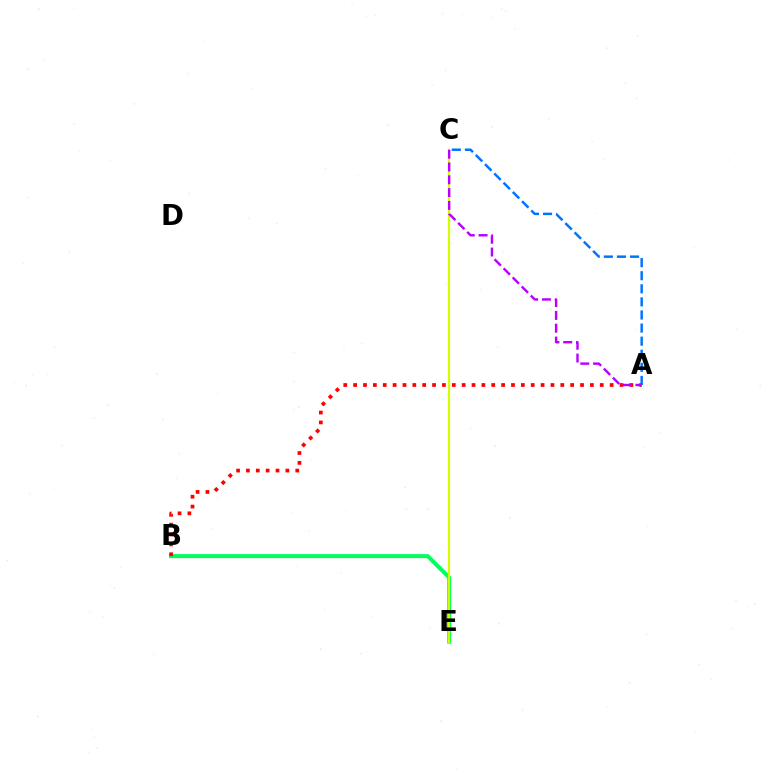{('B', 'E'): [{'color': '#00ff5c', 'line_style': 'solid', 'thickness': 2.88}], ('C', 'E'): [{'color': '#d1ff00', 'line_style': 'solid', 'thickness': 1.57}], ('A', 'B'): [{'color': '#ff0000', 'line_style': 'dotted', 'thickness': 2.68}], ('A', 'C'): [{'color': '#0074ff', 'line_style': 'dashed', 'thickness': 1.78}, {'color': '#b900ff', 'line_style': 'dashed', 'thickness': 1.74}]}